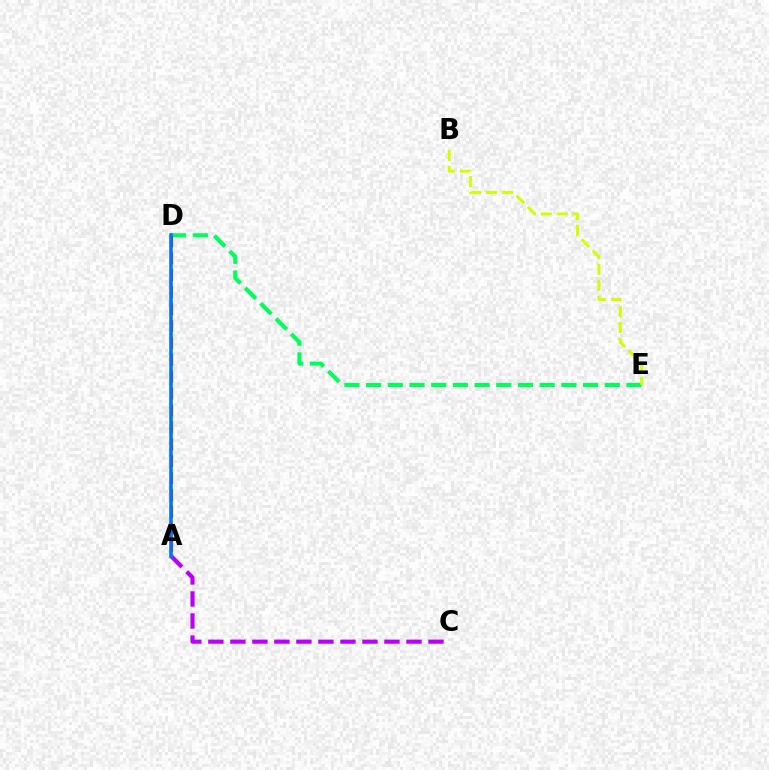{('A', 'C'): [{'color': '#b900ff', 'line_style': 'dashed', 'thickness': 2.99}], ('D', 'E'): [{'color': '#00ff5c', 'line_style': 'dashed', 'thickness': 2.95}], ('A', 'D'): [{'color': '#ff0000', 'line_style': 'dashed', 'thickness': 2.3}, {'color': '#0074ff', 'line_style': 'solid', 'thickness': 2.56}], ('B', 'E'): [{'color': '#d1ff00', 'line_style': 'dashed', 'thickness': 2.16}]}